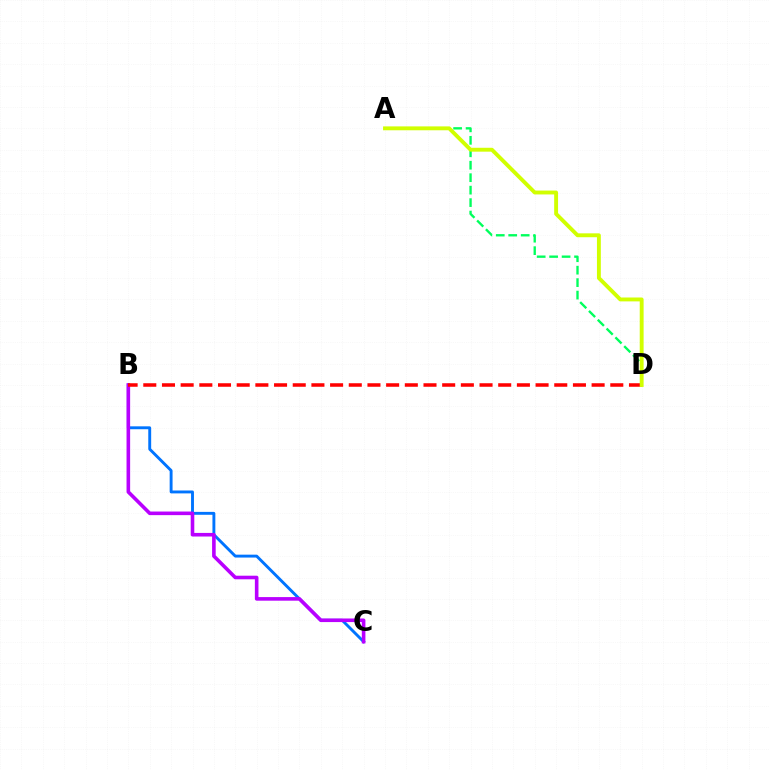{('A', 'D'): [{'color': '#00ff5c', 'line_style': 'dashed', 'thickness': 1.69}, {'color': '#d1ff00', 'line_style': 'solid', 'thickness': 2.8}], ('B', 'C'): [{'color': '#0074ff', 'line_style': 'solid', 'thickness': 2.09}, {'color': '#b900ff', 'line_style': 'solid', 'thickness': 2.59}], ('B', 'D'): [{'color': '#ff0000', 'line_style': 'dashed', 'thickness': 2.54}]}